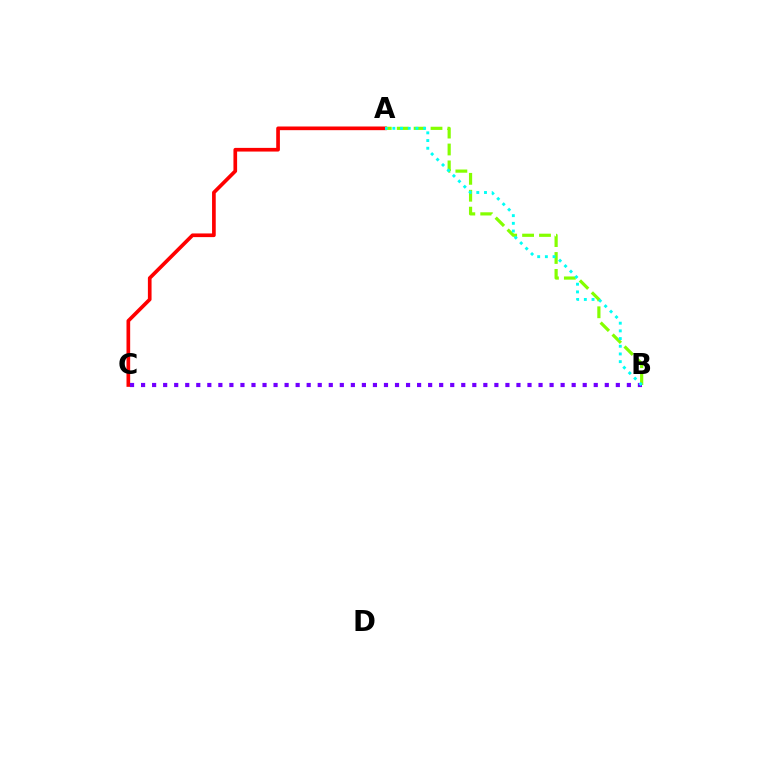{('A', 'C'): [{'color': '#ff0000', 'line_style': 'solid', 'thickness': 2.65}], ('A', 'B'): [{'color': '#84ff00', 'line_style': 'dashed', 'thickness': 2.3}, {'color': '#00fff6', 'line_style': 'dotted', 'thickness': 2.09}], ('B', 'C'): [{'color': '#7200ff', 'line_style': 'dotted', 'thickness': 3.0}]}